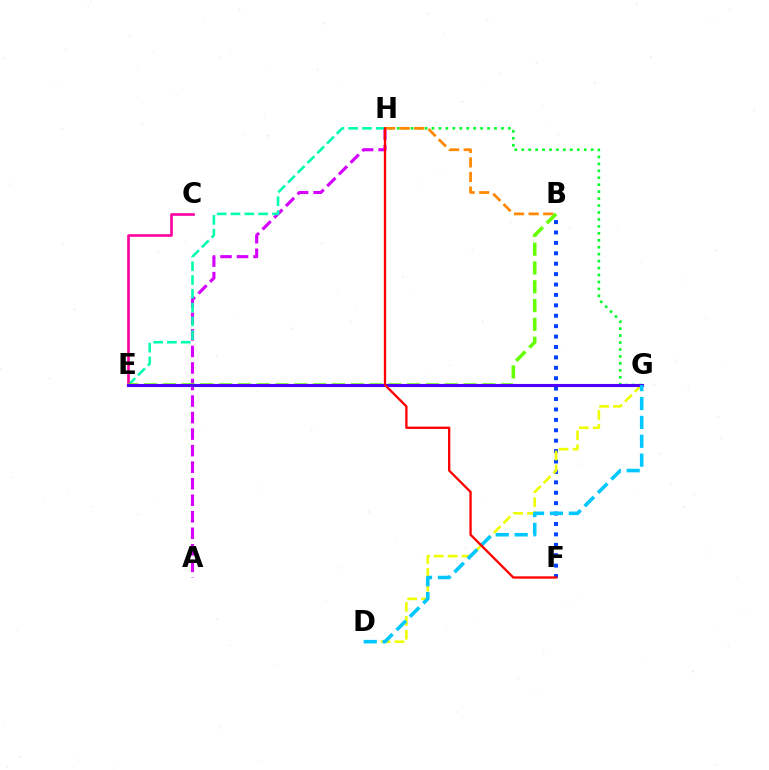{('B', 'F'): [{'color': '#003fff', 'line_style': 'dotted', 'thickness': 2.83}], ('G', 'H'): [{'color': '#00ff27', 'line_style': 'dotted', 'thickness': 1.89}], ('A', 'H'): [{'color': '#d600ff', 'line_style': 'dashed', 'thickness': 2.25}], ('E', 'H'): [{'color': '#00ffaf', 'line_style': 'dashed', 'thickness': 1.87}], ('C', 'E'): [{'color': '#ff00a0', 'line_style': 'solid', 'thickness': 1.9}], ('B', 'H'): [{'color': '#ff8800', 'line_style': 'dashed', 'thickness': 1.98}], ('D', 'G'): [{'color': '#eeff00', 'line_style': 'dashed', 'thickness': 1.88}, {'color': '#00c7ff', 'line_style': 'dashed', 'thickness': 2.57}], ('B', 'E'): [{'color': '#66ff00', 'line_style': 'dashed', 'thickness': 2.55}], ('E', 'G'): [{'color': '#4f00ff', 'line_style': 'solid', 'thickness': 2.23}], ('F', 'H'): [{'color': '#ff0000', 'line_style': 'solid', 'thickness': 1.67}]}